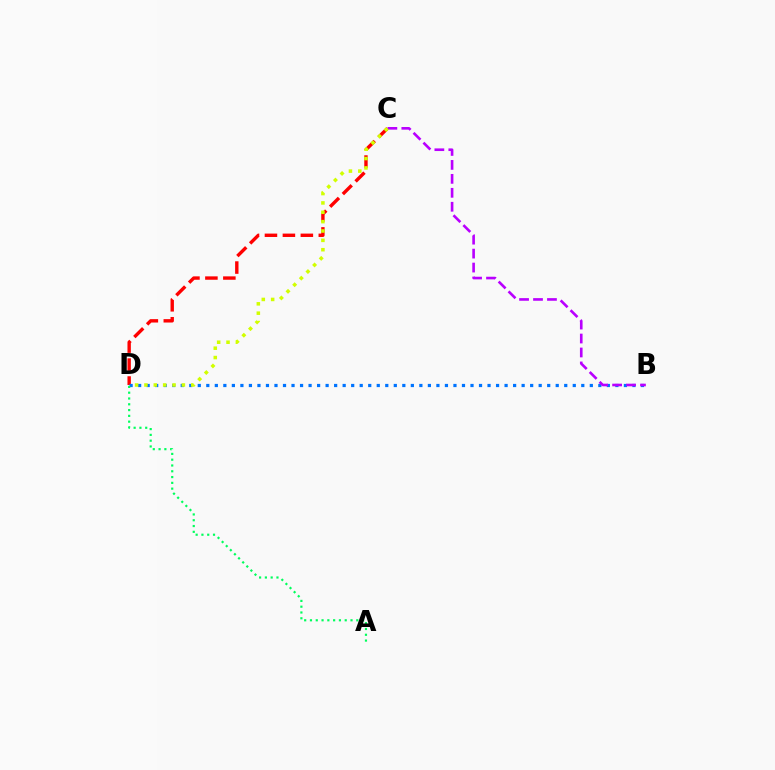{('C', 'D'): [{'color': '#ff0000', 'line_style': 'dashed', 'thickness': 2.44}, {'color': '#d1ff00', 'line_style': 'dotted', 'thickness': 2.54}], ('B', 'D'): [{'color': '#0074ff', 'line_style': 'dotted', 'thickness': 2.32}], ('B', 'C'): [{'color': '#b900ff', 'line_style': 'dashed', 'thickness': 1.9}], ('A', 'D'): [{'color': '#00ff5c', 'line_style': 'dotted', 'thickness': 1.57}]}